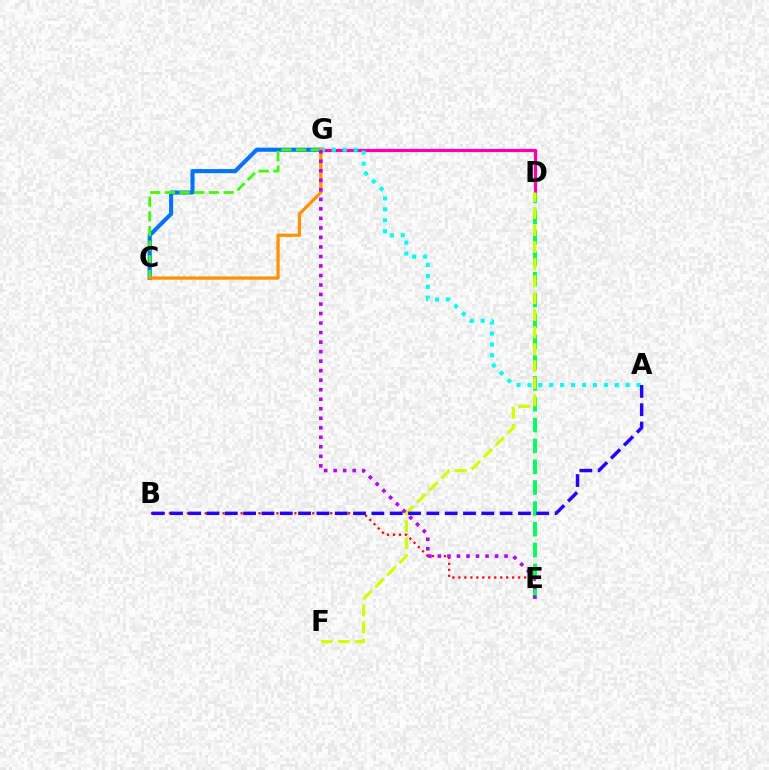{('C', 'G'): [{'color': '#0074ff', 'line_style': 'solid', 'thickness': 2.93}, {'color': '#3dff00', 'line_style': 'dashed', 'thickness': 1.99}, {'color': '#ff9400', 'line_style': 'solid', 'thickness': 2.36}], ('B', 'E'): [{'color': '#ff0000', 'line_style': 'dotted', 'thickness': 1.62}], ('D', 'G'): [{'color': '#ff00ac', 'line_style': 'solid', 'thickness': 2.33}], ('A', 'G'): [{'color': '#00fff6', 'line_style': 'dotted', 'thickness': 2.97}], ('D', 'E'): [{'color': '#00ff5c', 'line_style': 'dashed', 'thickness': 2.83}], ('D', 'F'): [{'color': '#d1ff00', 'line_style': 'dashed', 'thickness': 2.31}], ('A', 'B'): [{'color': '#2500ff', 'line_style': 'dashed', 'thickness': 2.49}], ('E', 'G'): [{'color': '#b900ff', 'line_style': 'dotted', 'thickness': 2.59}]}